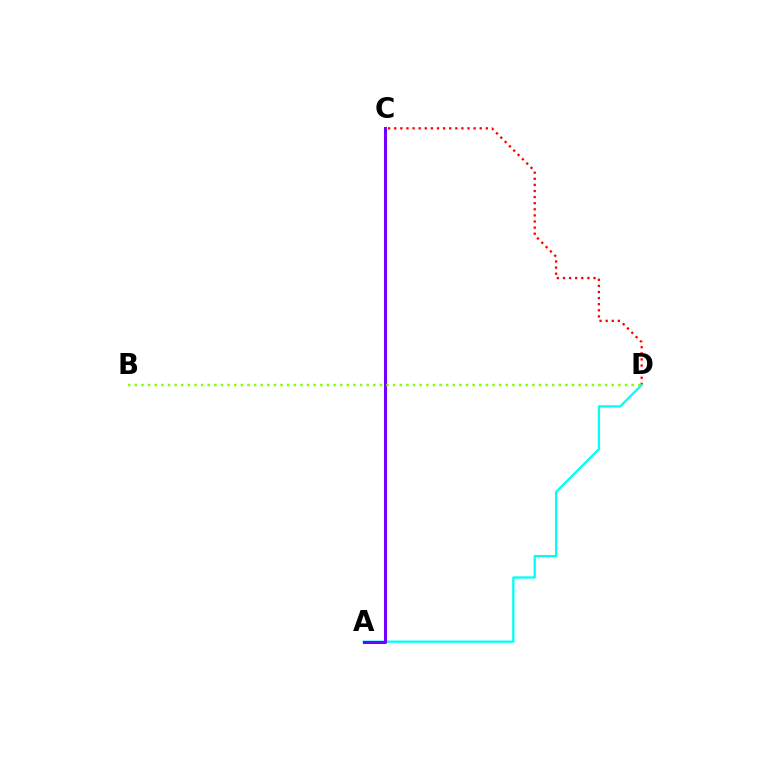{('C', 'D'): [{'color': '#ff0000', 'line_style': 'dotted', 'thickness': 1.66}], ('A', 'D'): [{'color': '#00fff6', 'line_style': 'solid', 'thickness': 1.64}], ('A', 'C'): [{'color': '#7200ff', 'line_style': 'solid', 'thickness': 2.2}], ('B', 'D'): [{'color': '#84ff00', 'line_style': 'dotted', 'thickness': 1.8}]}